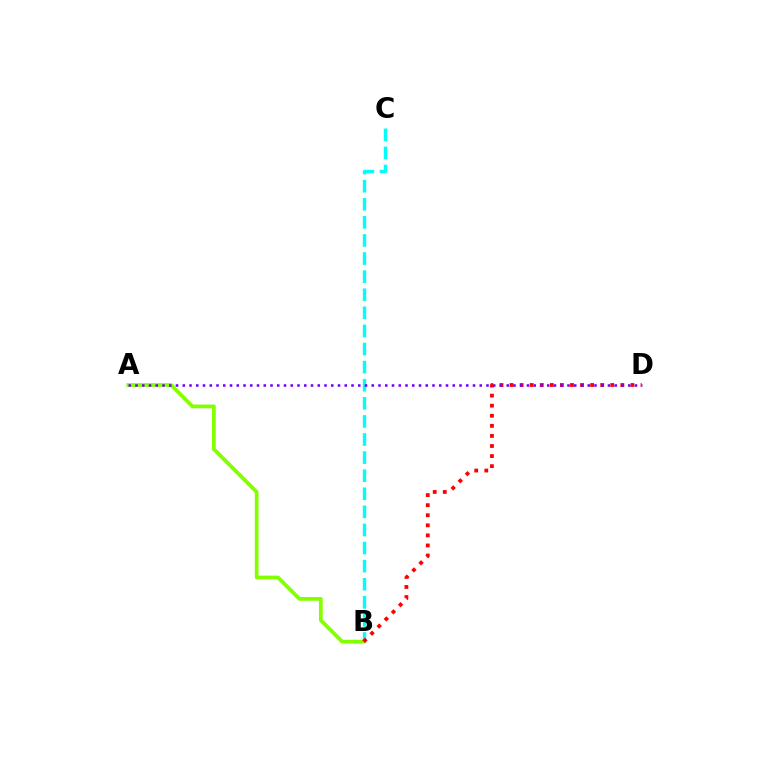{('B', 'C'): [{'color': '#00fff6', 'line_style': 'dashed', 'thickness': 2.46}], ('A', 'B'): [{'color': '#84ff00', 'line_style': 'solid', 'thickness': 2.7}], ('B', 'D'): [{'color': '#ff0000', 'line_style': 'dotted', 'thickness': 2.74}], ('A', 'D'): [{'color': '#7200ff', 'line_style': 'dotted', 'thickness': 1.83}]}